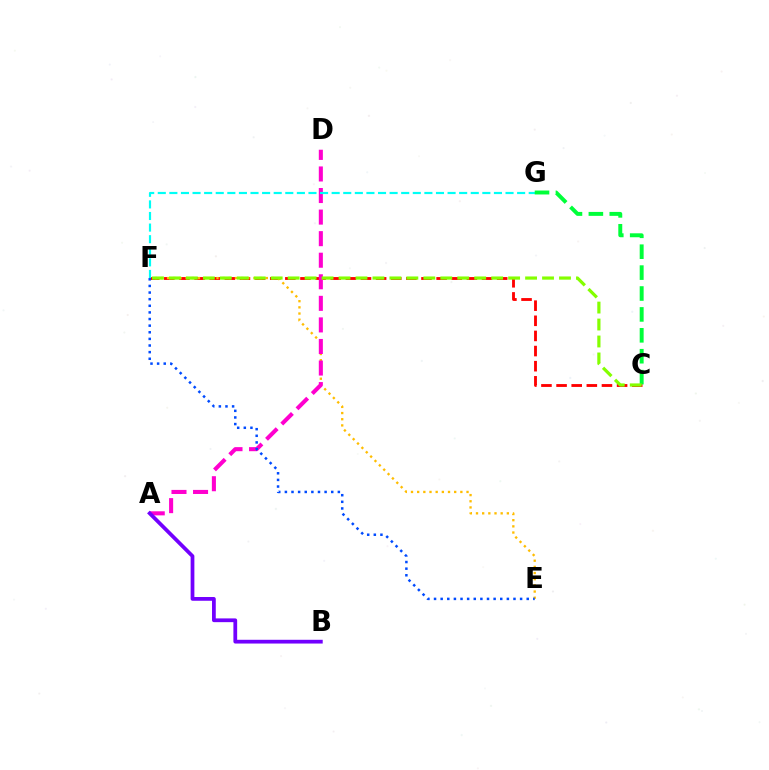{('C', 'F'): [{'color': '#ff0000', 'line_style': 'dashed', 'thickness': 2.06}, {'color': '#84ff00', 'line_style': 'dashed', 'thickness': 2.3}], ('E', 'F'): [{'color': '#ffbd00', 'line_style': 'dotted', 'thickness': 1.68}, {'color': '#004bff', 'line_style': 'dotted', 'thickness': 1.8}], ('A', 'D'): [{'color': '#ff00cf', 'line_style': 'dashed', 'thickness': 2.93}], ('F', 'G'): [{'color': '#00fff6', 'line_style': 'dashed', 'thickness': 1.57}], ('A', 'B'): [{'color': '#7200ff', 'line_style': 'solid', 'thickness': 2.7}], ('C', 'G'): [{'color': '#00ff39', 'line_style': 'dashed', 'thickness': 2.84}]}